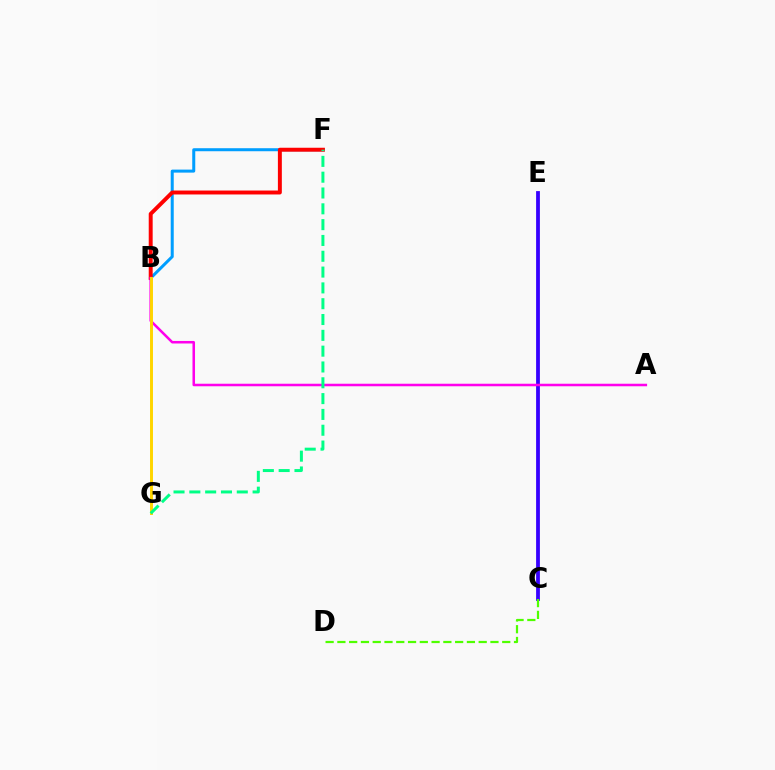{('B', 'F'): [{'color': '#009eff', 'line_style': 'solid', 'thickness': 2.17}, {'color': '#ff0000', 'line_style': 'solid', 'thickness': 2.84}], ('C', 'E'): [{'color': '#3700ff', 'line_style': 'solid', 'thickness': 2.73}], ('A', 'B'): [{'color': '#ff00ed', 'line_style': 'solid', 'thickness': 1.82}], ('B', 'G'): [{'color': '#ffd500', 'line_style': 'solid', 'thickness': 2.12}], ('F', 'G'): [{'color': '#00ff86', 'line_style': 'dashed', 'thickness': 2.15}], ('C', 'D'): [{'color': '#4fff00', 'line_style': 'dashed', 'thickness': 1.6}]}